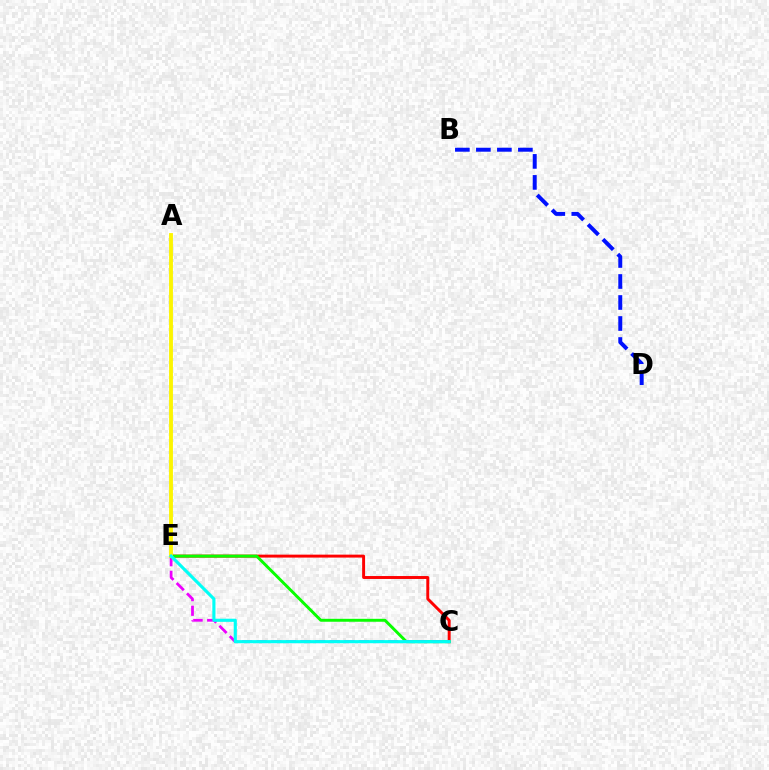{('B', 'D'): [{'color': '#0010ff', 'line_style': 'dashed', 'thickness': 2.85}], ('C', 'E'): [{'color': '#ff0000', 'line_style': 'solid', 'thickness': 2.12}, {'color': '#08ff00', 'line_style': 'solid', 'thickness': 2.11}, {'color': '#ee00ff', 'line_style': 'dashed', 'thickness': 1.98}, {'color': '#00fff6', 'line_style': 'solid', 'thickness': 2.25}], ('A', 'E'): [{'color': '#fcf500', 'line_style': 'solid', 'thickness': 2.77}]}